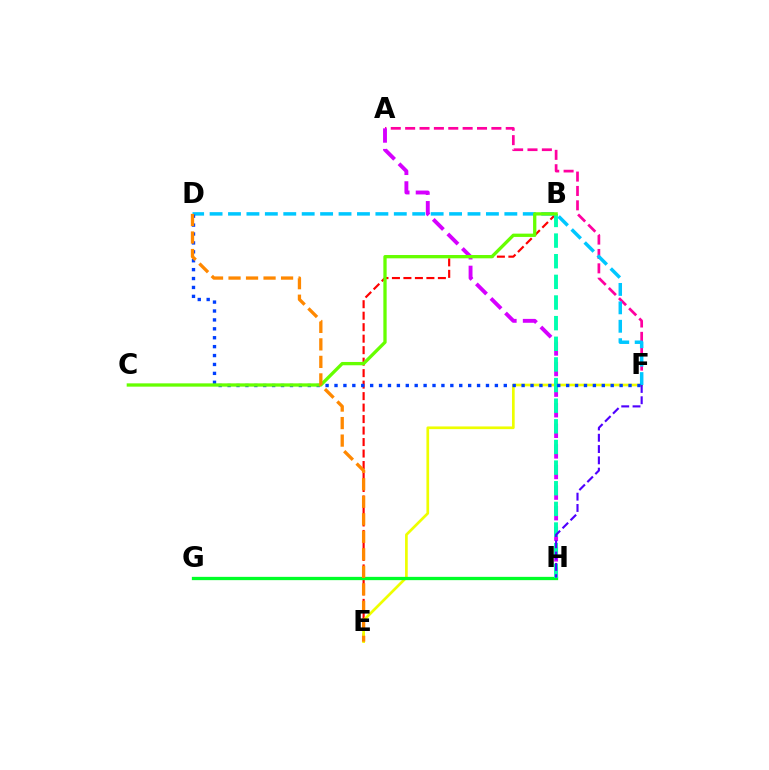{('A', 'F'): [{'color': '#ff00a0', 'line_style': 'dashed', 'thickness': 1.95}], ('A', 'H'): [{'color': '#d600ff', 'line_style': 'dashed', 'thickness': 2.8}], ('B', 'E'): [{'color': '#ff0000', 'line_style': 'dashed', 'thickness': 1.56}], ('E', 'F'): [{'color': '#eeff00', 'line_style': 'solid', 'thickness': 1.94}], ('G', 'H'): [{'color': '#00ff27', 'line_style': 'solid', 'thickness': 2.37}], ('D', 'F'): [{'color': '#00c7ff', 'line_style': 'dashed', 'thickness': 2.5}, {'color': '#003fff', 'line_style': 'dotted', 'thickness': 2.42}], ('B', 'H'): [{'color': '#00ffaf', 'line_style': 'dashed', 'thickness': 2.8}], ('B', 'C'): [{'color': '#66ff00', 'line_style': 'solid', 'thickness': 2.37}], ('F', 'H'): [{'color': '#4f00ff', 'line_style': 'dashed', 'thickness': 1.53}], ('D', 'E'): [{'color': '#ff8800', 'line_style': 'dashed', 'thickness': 2.38}]}